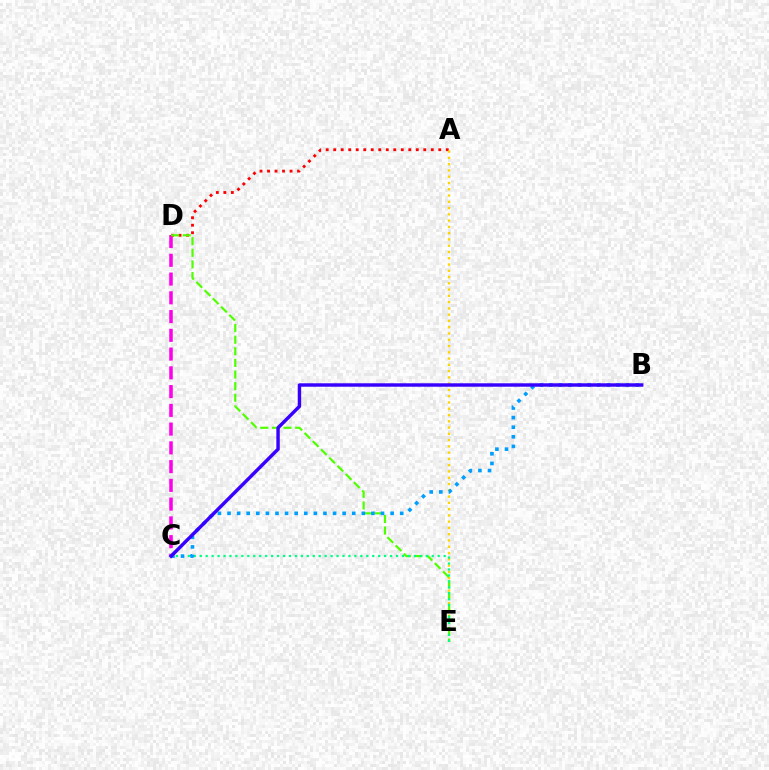{('C', 'D'): [{'color': '#ff00ed', 'line_style': 'dashed', 'thickness': 2.55}], ('A', 'D'): [{'color': '#ff0000', 'line_style': 'dotted', 'thickness': 2.04}], ('A', 'E'): [{'color': '#ffd500', 'line_style': 'dotted', 'thickness': 1.7}], ('D', 'E'): [{'color': '#4fff00', 'line_style': 'dashed', 'thickness': 1.58}], ('C', 'E'): [{'color': '#00ff86', 'line_style': 'dotted', 'thickness': 1.62}], ('B', 'C'): [{'color': '#009eff', 'line_style': 'dotted', 'thickness': 2.61}, {'color': '#3700ff', 'line_style': 'solid', 'thickness': 2.47}]}